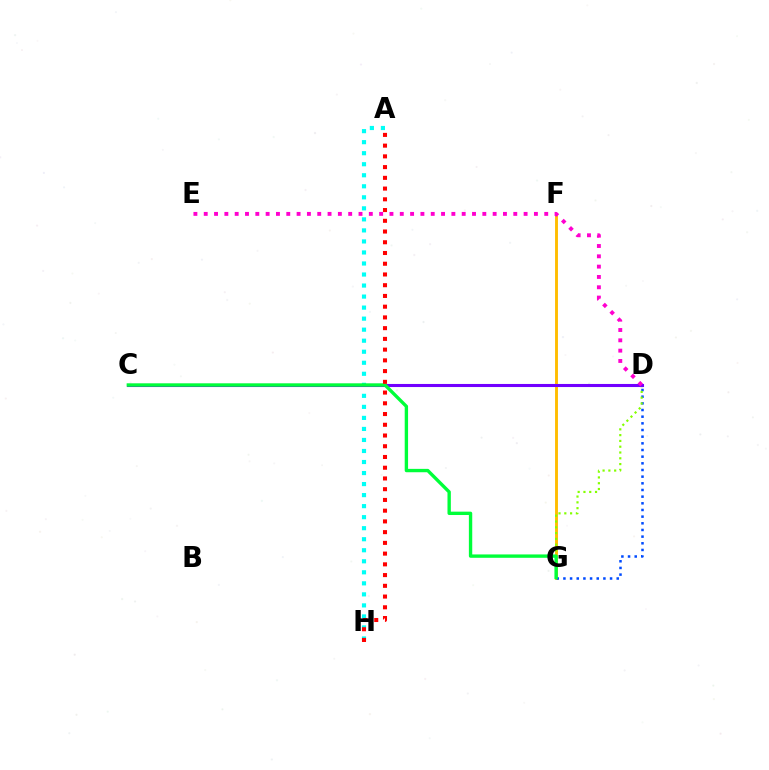{('F', 'G'): [{'color': '#ffbd00', 'line_style': 'solid', 'thickness': 2.09}], ('D', 'G'): [{'color': '#004bff', 'line_style': 'dotted', 'thickness': 1.81}, {'color': '#84ff00', 'line_style': 'dotted', 'thickness': 1.57}], ('A', 'H'): [{'color': '#00fff6', 'line_style': 'dotted', 'thickness': 3.0}, {'color': '#ff0000', 'line_style': 'dotted', 'thickness': 2.92}], ('C', 'D'): [{'color': '#7200ff', 'line_style': 'solid', 'thickness': 2.21}], ('C', 'G'): [{'color': '#00ff39', 'line_style': 'solid', 'thickness': 2.42}], ('D', 'E'): [{'color': '#ff00cf', 'line_style': 'dotted', 'thickness': 2.8}]}